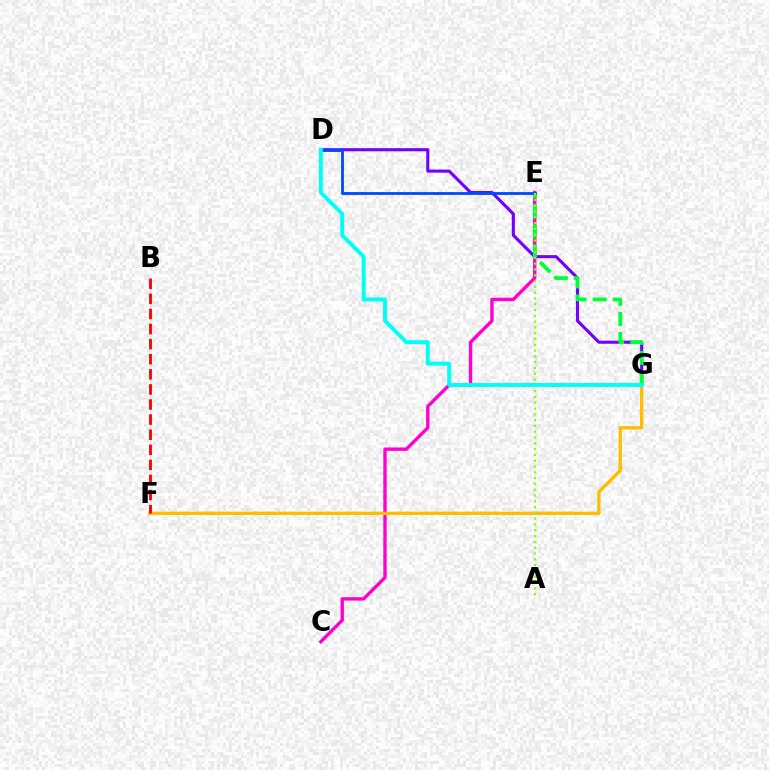{('D', 'G'): [{'color': '#7200ff', 'line_style': 'solid', 'thickness': 2.23}, {'color': '#00fff6', 'line_style': 'solid', 'thickness': 2.83}], ('C', 'E'): [{'color': '#ff00cf', 'line_style': 'solid', 'thickness': 2.43}], ('F', 'G'): [{'color': '#ffbd00', 'line_style': 'solid', 'thickness': 2.38}], ('E', 'G'): [{'color': '#00ff39', 'line_style': 'dashed', 'thickness': 2.73}], ('D', 'E'): [{'color': '#004bff', 'line_style': 'solid', 'thickness': 2.04}], ('A', 'E'): [{'color': '#84ff00', 'line_style': 'dotted', 'thickness': 1.57}], ('B', 'F'): [{'color': '#ff0000', 'line_style': 'dashed', 'thickness': 2.05}]}